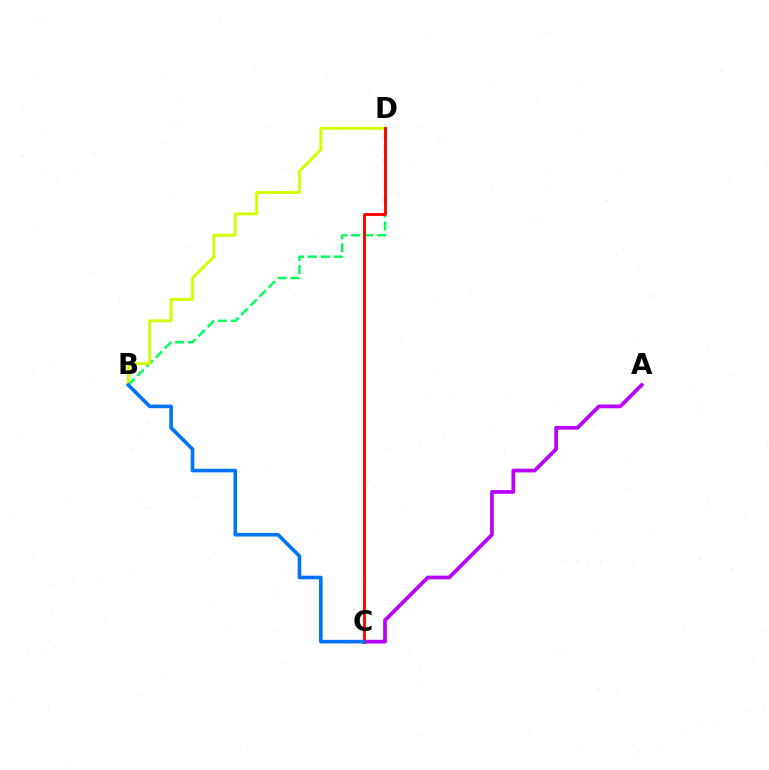{('A', 'C'): [{'color': '#b900ff', 'line_style': 'solid', 'thickness': 2.67}], ('B', 'D'): [{'color': '#00ff5c', 'line_style': 'dashed', 'thickness': 1.75}, {'color': '#d1ff00', 'line_style': 'solid', 'thickness': 2.09}], ('C', 'D'): [{'color': '#ff0000', 'line_style': 'solid', 'thickness': 2.06}], ('B', 'C'): [{'color': '#0074ff', 'line_style': 'solid', 'thickness': 2.59}]}